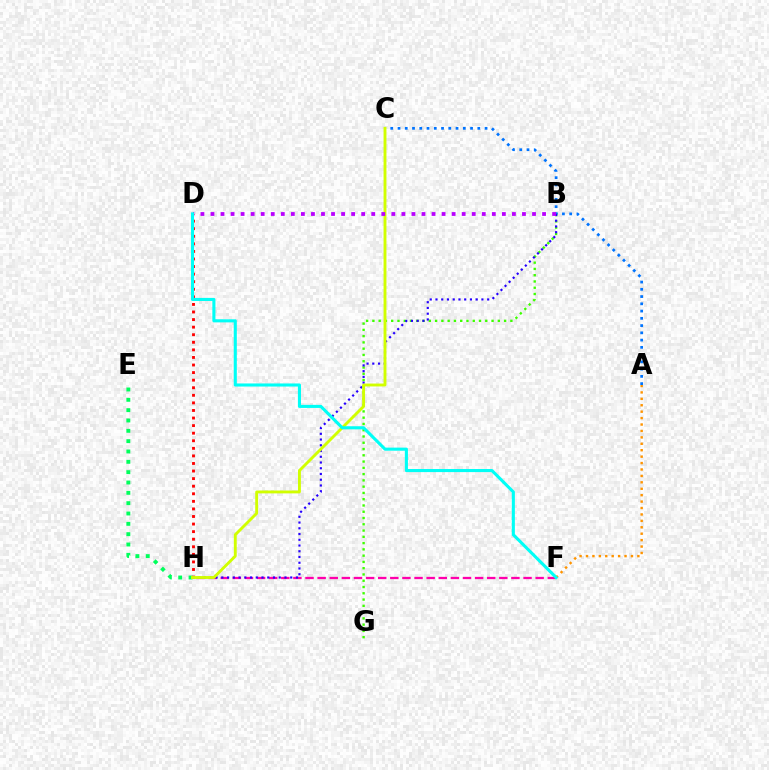{('A', 'C'): [{'color': '#0074ff', 'line_style': 'dotted', 'thickness': 1.97}], ('D', 'H'): [{'color': '#ff0000', 'line_style': 'dotted', 'thickness': 2.06}], ('F', 'H'): [{'color': '#ff00ac', 'line_style': 'dashed', 'thickness': 1.65}], ('E', 'H'): [{'color': '#00ff5c', 'line_style': 'dotted', 'thickness': 2.81}], ('B', 'G'): [{'color': '#3dff00', 'line_style': 'dotted', 'thickness': 1.7}], ('B', 'H'): [{'color': '#2500ff', 'line_style': 'dotted', 'thickness': 1.56}], ('A', 'F'): [{'color': '#ff9400', 'line_style': 'dotted', 'thickness': 1.75}], ('C', 'H'): [{'color': '#d1ff00', 'line_style': 'solid', 'thickness': 2.07}], ('B', 'D'): [{'color': '#b900ff', 'line_style': 'dotted', 'thickness': 2.73}], ('D', 'F'): [{'color': '#00fff6', 'line_style': 'solid', 'thickness': 2.22}]}